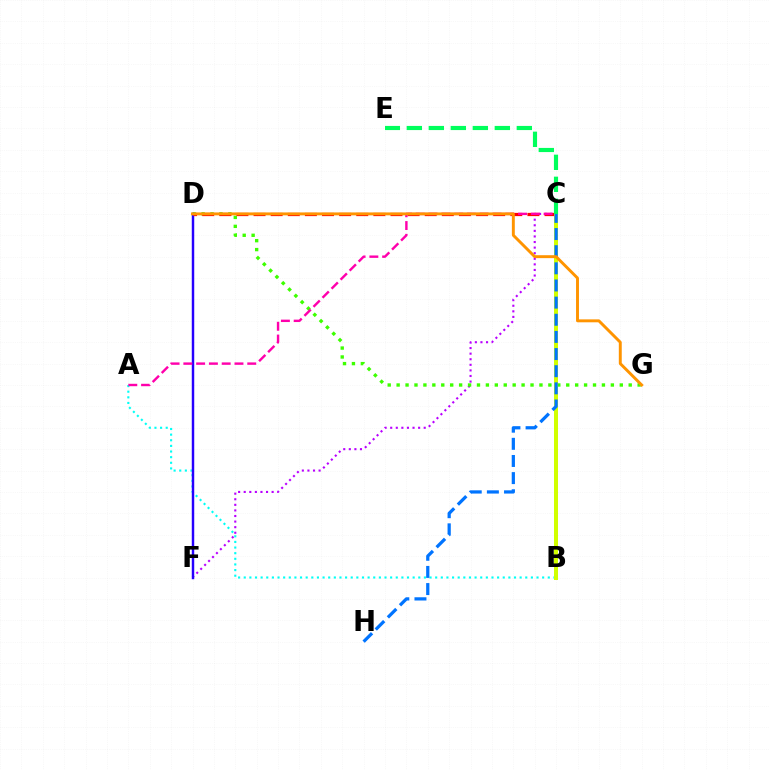{('A', 'B'): [{'color': '#00fff6', 'line_style': 'dotted', 'thickness': 1.53}], ('C', 'F'): [{'color': '#b900ff', 'line_style': 'dotted', 'thickness': 1.52}], ('D', 'G'): [{'color': '#3dff00', 'line_style': 'dotted', 'thickness': 2.43}, {'color': '#ff9400', 'line_style': 'solid', 'thickness': 2.11}], ('D', 'F'): [{'color': '#2500ff', 'line_style': 'solid', 'thickness': 1.77}], ('C', 'D'): [{'color': '#ff0000', 'line_style': 'dashed', 'thickness': 2.33}], ('B', 'C'): [{'color': '#d1ff00', 'line_style': 'solid', 'thickness': 2.87}], ('C', 'H'): [{'color': '#0074ff', 'line_style': 'dashed', 'thickness': 2.33}], ('A', 'C'): [{'color': '#ff00ac', 'line_style': 'dashed', 'thickness': 1.74}], ('C', 'E'): [{'color': '#00ff5c', 'line_style': 'dashed', 'thickness': 2.99}]}